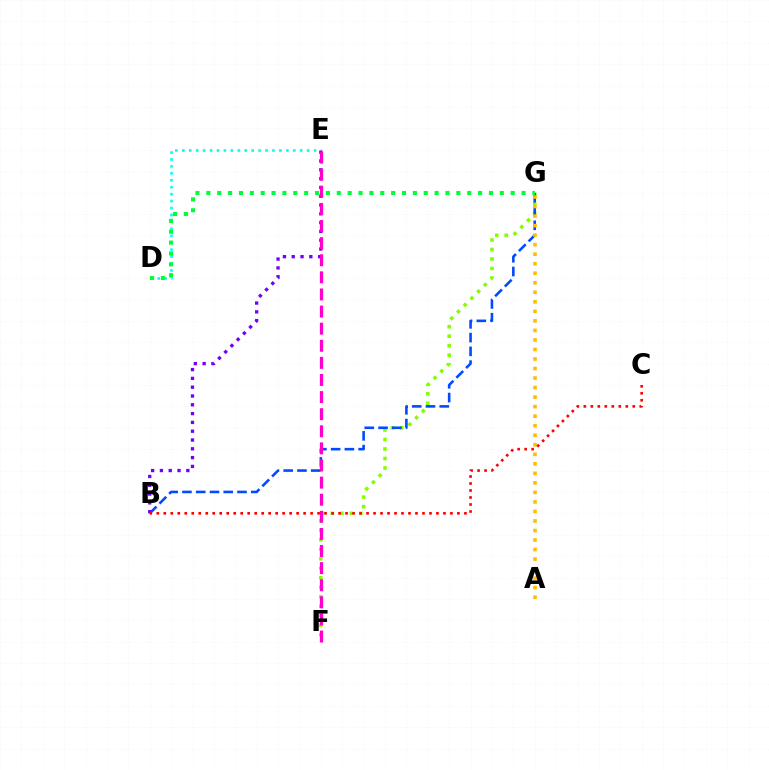{('F', 'G'): [{'color': '#84ff00', 'line_style': 'dotted', 'thickness': 2.58}], ('B', 'G'): [{'color': '#004bff', 'line_style': 'dashed', 'thickness': 1.87}], ('D', 'E'): [{'color': '#00fff6', 'line_style': 'dotted', 'thickness': 1.88}], ('A', 'G'): [{'color': '#ffbd00', 'line_style': 'dotted', 'thickness': 2.59}], ('B', 'E'): [{'color': '#7200ff', 'line_style': 'dotted', 'thickness': 2.39}], ('B', 'C'): [{'color': '#ff0000', 'line_style': 'dotted', 'thickness': 1.9}], ('E', 'F'): [{'color': '#ff00cf', 'line_style': 'dashed', 'thickness': 2.32}], ('D', 'G'): [{'color': '#00ff39', 'line_style': 'dotted', 'thickness': 2.95}]}